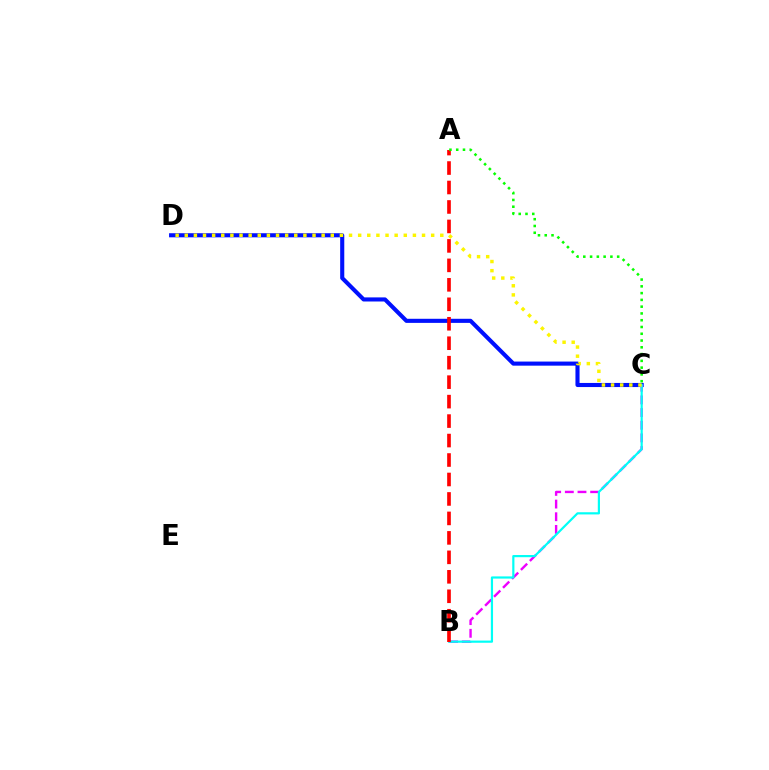{('C', 'D'): [{'color': '#0010ff', 'line_style': 'solid', 'thickness': 2.95}, {'color': '#fcf500', 'line_style': 'dotted', 'thickness': 2.48}], ('B', 'C'): [{'color': '#ee00ff', 'line_style': 'dashed', 'thickness': 1.72}, {'color': '#00fff6', 'line_style': 'solid', 'thickness': 1.58}], ('A', 'B'): [{'color': '#ff0000', 'line_style': 'dashed', 'thickness': 2.64}], ('A', 'C'): [{'color': '#08ff00', 'line_style': 'dotted', 'thickness': 1.84}]}